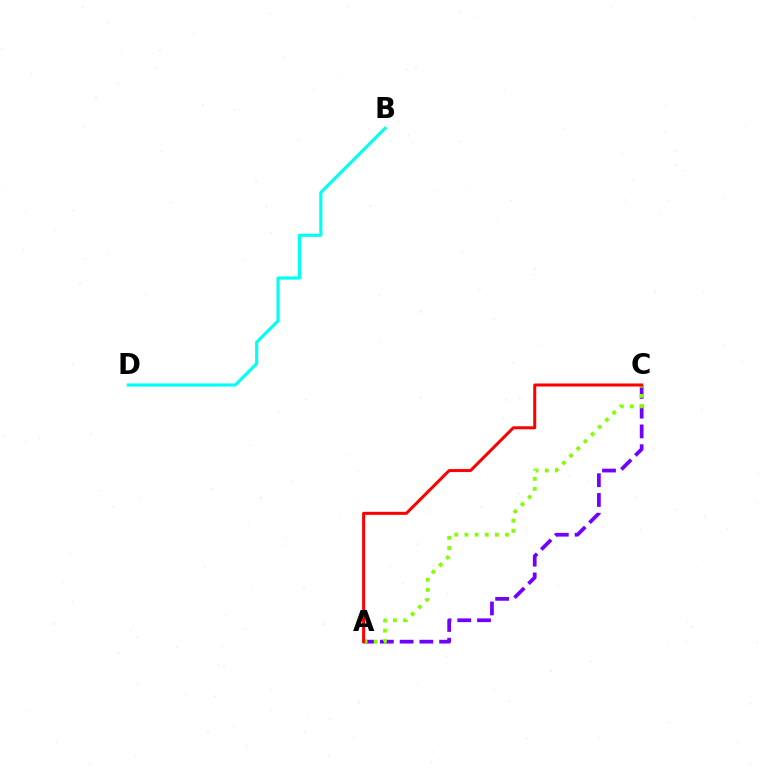{('B', 'D'): [{'color': '#00fff6', 'line_style': 'solid', 'thickness': 2.26}], ('A', 'C'): [{'color': '#7200ff', 'line_style': 'dashed', 'thickness': 2.68}, {'color': '#84ff00', 'line_style': 'dotted', 'thickness': 2.76}, {'color': '#ff0000', 'line_style': 'solid', 'thickness': 2.17}]}